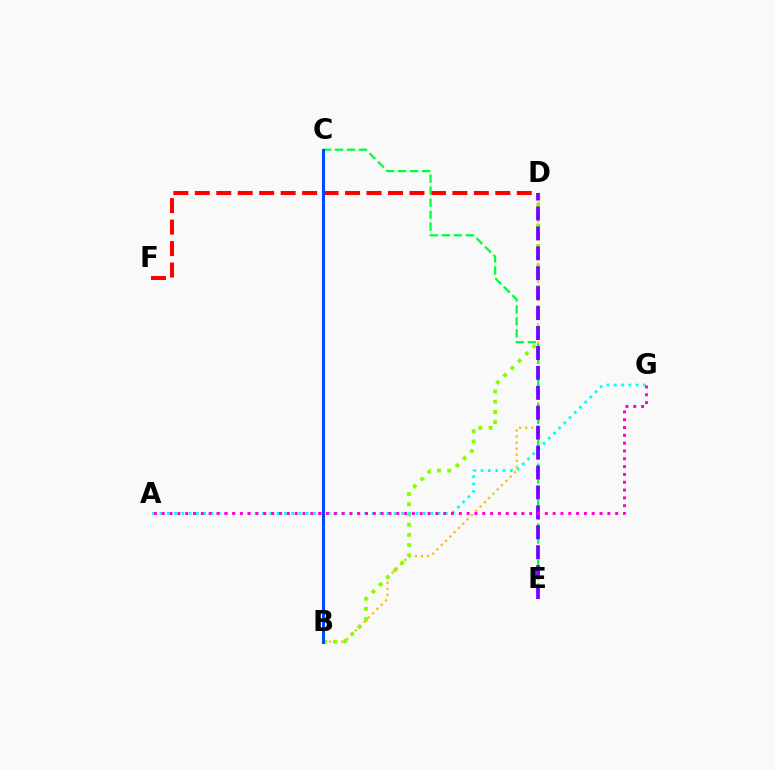{('B', 'D'): [{'color': '#ffbd00', 'line_style': 'dotted', 'thickness': 1.65}, {'color': '#84ff00', 'line_style': 'dotted', 'thickness': 2.78}], ('D', 'F'): [{'color': '#ff0000', 'line_style': 'dashed', 'thickness': 2.92}], ('C', 'E'): [{'color': '#00ff39', 'line_style': 'dashed', 'thickness': 1.63}], ('A', 'G'): [{'color': '#00fff6', 'line_style': 'dotted', 'thickness': 1.99}, {'color': '#ff00cf', 'line_style': 'dotted', 'thickness': 2.12}], ('D', 'E'): [{'color': '#7200ff', 'line_style': 'dashed', 'thickness': 2.71}], ('B', 'C'): [{'color': '#004bff', 'line_style': 'solid', 'thickness': 2.2}]}